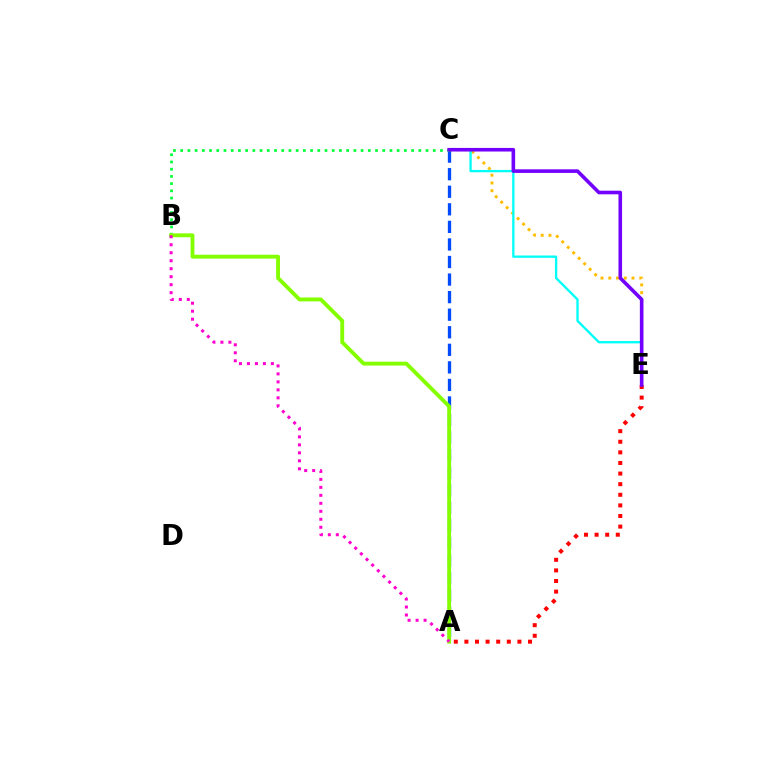{('A', 'C'): [{'color': '#004bff', 'line_style': 'dashed', 'thickness': 2.39}], ('C', 'E'): [{'color': '#ffbd00', 'line_style': 'dotted', 'thickness': 2.11}, {'color': '#00fff6', 'line_style': 'solid', 'thickness': 1.67}, {'color': '#7200ff', 'line_style': 'solid', 'thickness': 2.59}], ('A', 'E'): [{'color': '#ff0000', 'line_style': 'dotted', 'thickness': 2.88}], ('B', 'C'): [{'color': '#00ff39', 'line_style': 'dotted', 'thickness': 1.96}], ('A', 'B'): [{'color': '#84ff00', 'line_style': 'solid', 'thickness': 2.79}, {'color': '#ff00cf', 'line_style': 'dotted', 'thickness': 2.17}]}